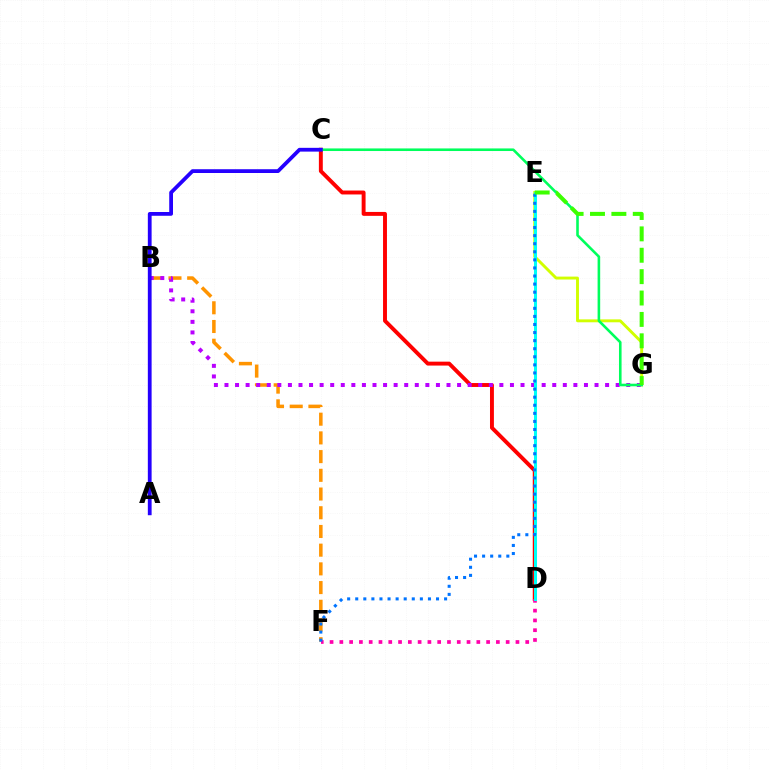{('E', 'G'): [{'color': '#d1ff00', 'line_style': 'solid', 'thickness': 2.1}, {'color': '#3dff00', 'line_style': 'dashed', 'thickness': 2.91}], ('C', 'D'): [{'color': '#ff0000', 'line_style': 'solid', 'thickness': 2.82}], ('B', 'F'): [{'color': '#ff9400', 'line_style': 'dashed', 'thickness': 2.54}], ('B', 'G'): [{'color': '#b900ff', 'line_style': 'dotted', 'thickness': 2.87}], ('D', 'F'): [{'color': '#ff00ac', 'line_style': 'dotted', 'thickness': 2.66}], ('D', 'E'): [{'color': '#00fff6', 'line_style': 'solid', 'thickness': 2.18}], ('E', 'F'): [{'color': '#0074ff', 'line_style': 'dotted', 'thickness': 2.19}], ('C', 'G'): [{'color': '#00ff5c', 'line_style': 'solid', 'thickness': 1.87}], ('A', 'C'): [{'color': '#2500ff', 'line_style': 'solid', 'thickness': 2.72}]}